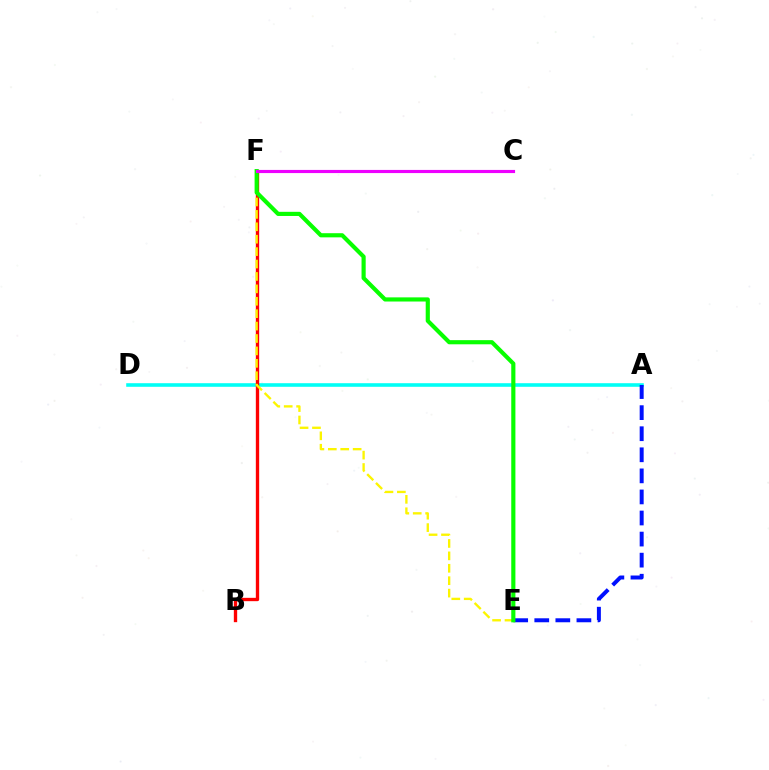{('A', 'D'): [{'color': '#00fff6', 'line_style': 'solid', 'thickness': 2.58}], ('B', 'F'): [{'color': '#ff0000', 'line_style': 'solid', 'thickness': 2.41}], ('A', 'E'): [{'color': '#0010ff', 'line_style': 'dashed', 'thickness': 2.86}], ('E', 'F'): [{'color': '#fcf500', 'line_style': 'dashed', 'thickness': 1.69}, {'color': '#08ff00', 'line_style': 'solid', 'thickness': 2.99}], ('C', 'F'): [{'color': '#ee00ff', 'line_style': 'solid', 'thickness': 2.27}]}